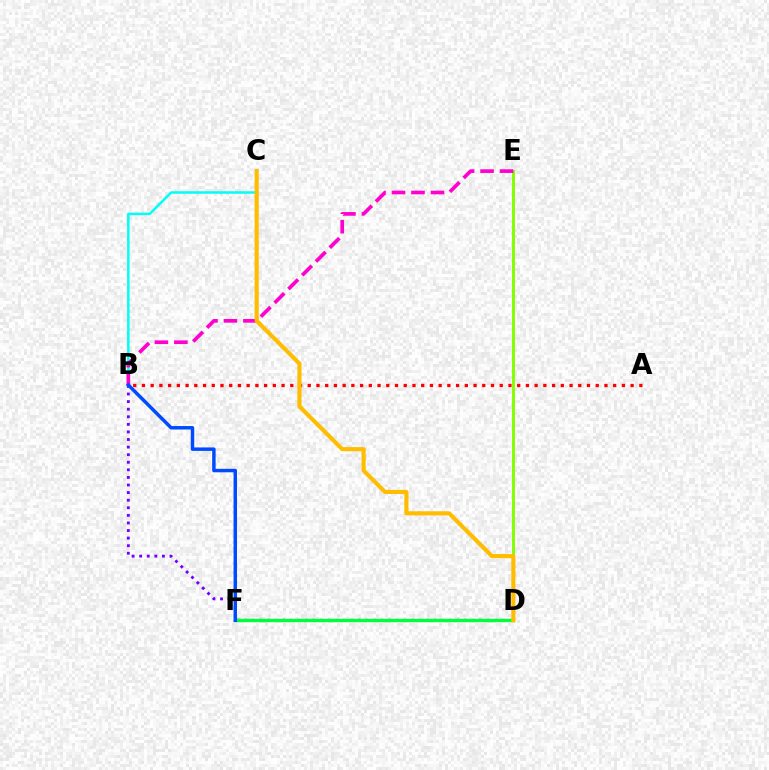{('B', 'D'): [{'color': '#7200ff', 'line_style': 'dotted', 'thickness': 2.06}], ('B', 'C'): [{'color': '#00fff6', 'line_style': 'solid', 'thickness': 1.79}], ('D', 'E'): [{'color': '#84ff00', 'line_style': 'solid', 'thickness': 2.11}], ('A', 'B'): [{'color': '#ff0000', 'line_style': 'dotted', 'thickness': 2.37}], ('D', 'F'): [{'color': '#00ff39', 'line_style': 'solid', 'thickness': 2.42}], ('B', 'E'): [{'color': '#ff00cf', 'line_style': 'dashed', 'thickness': 2.65}], ('B', 'F'): [{'color': '#004bff', 'line_style': 'solid', 'thickness': 2.5}], ('C', 'D'): [{'color': '#ffbd00', 'line_style': 'solid', 'thickness': 2.97}]}